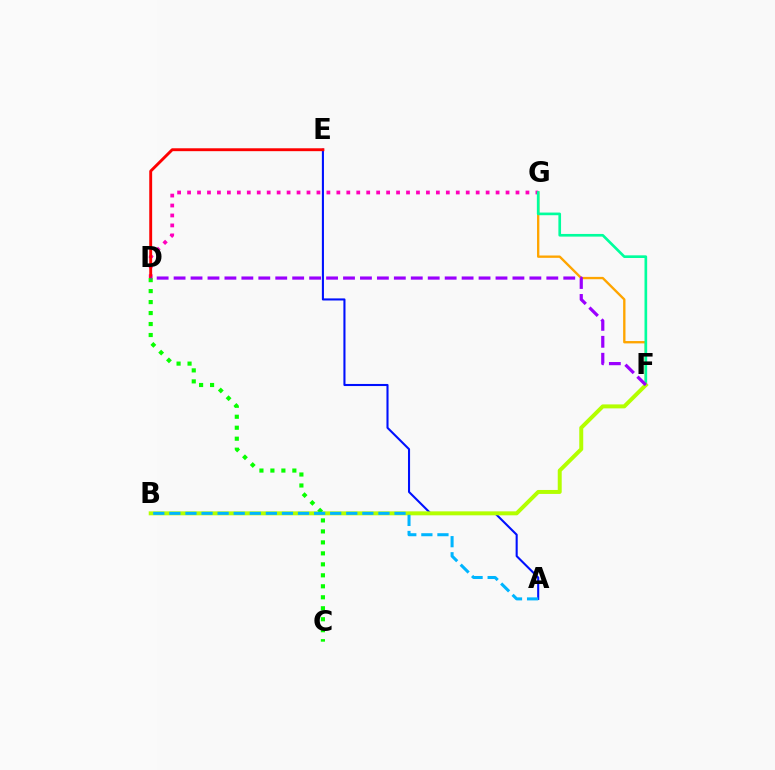{('F', 'G'): [{'color': '#ffa500', 'line_style': 'solid', 'thickness': 1.69}, {'color': '#00ff9d', 'line_style': 'solid', 'thickness': 1.92}], ('A', 'E'): [{'color': '#0010ff', 'line_style': 'solid', 'thickness': 1.5}], ('D', 'G'): [{'color': '#ff00bd', 'line_style': 'dotted', 'thickness': 2.7}], ('B', 'F'): [{'color': '#b3ff00', 'line_style': 'solid', 'thickness': 2.85}], ('D', 'E'): [{'color': '#ff0000', 'line_style': 'solid', 'thickness': 2.08}], ('C', 'D'): [{'color': '#08ff00', 'line_style': 'dotted', 'thickness': 2.98}], ('A', 'B'): [{'color': '#00b5ff', 'line_style': 'dashed', 'thickness': 2.18}], ('D', 'F'): [{'color': '#9b00ff', 'line_style': 'dashed', 'thickness': 2.3}]}